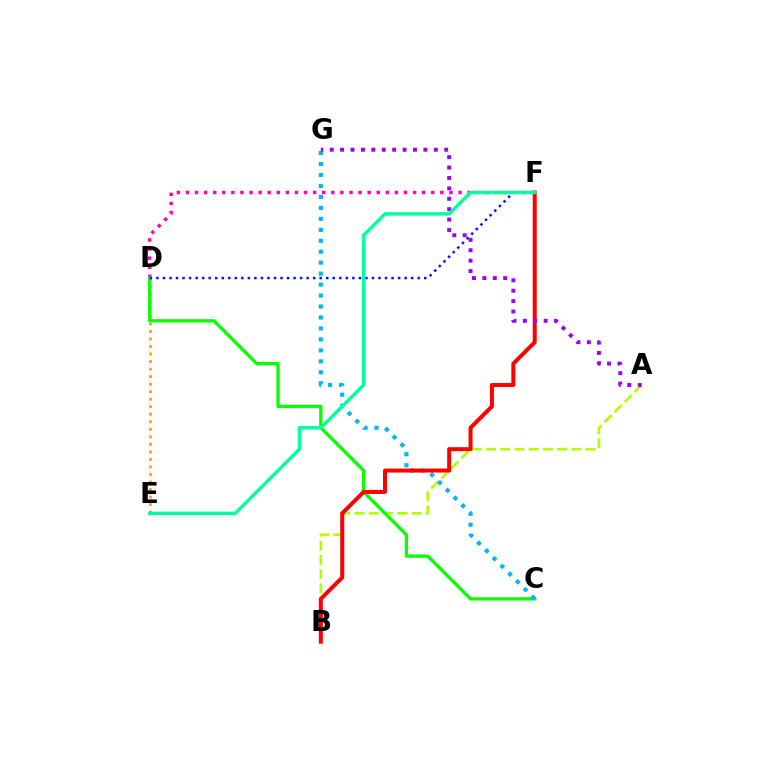{('D', 'F'): [{'color': '#ff00bd', 'line_style': 'dotted', 'thickness': 2.47}, {'color': '#0010ff', 'line_style': 'dotted', 'thickness': 1.77}], ('A', 'B'): [{'color': '#b3ff00', 'line_style': 'dashed', 'thickness': 1.93}], ('D', 'E'): [{'color': '#ffa500', 'line_style': 'dotted', 'thickness': 2.04}], ('C', 'D'): [{'color': '#08ff00', 'line_style': 'solid', 'thickness': 2.37}], ('C', 'G'): [{'color': '#00b5ff', 'line_style': 'dotted', 'thickness': 2.98}], ('B', 'F'): [{'color': '#ff0000', 'line_style': 'solid', 'thickness': 2.88}], ('A', 'G'): [{'color': '#9b00ff', 'line_style': 'dotted', 'thickness': 2.83}], ('E', 'F'): [{'color': '#00ff9d', 'line_style': 'solid', 'thickness': 2.46}]}